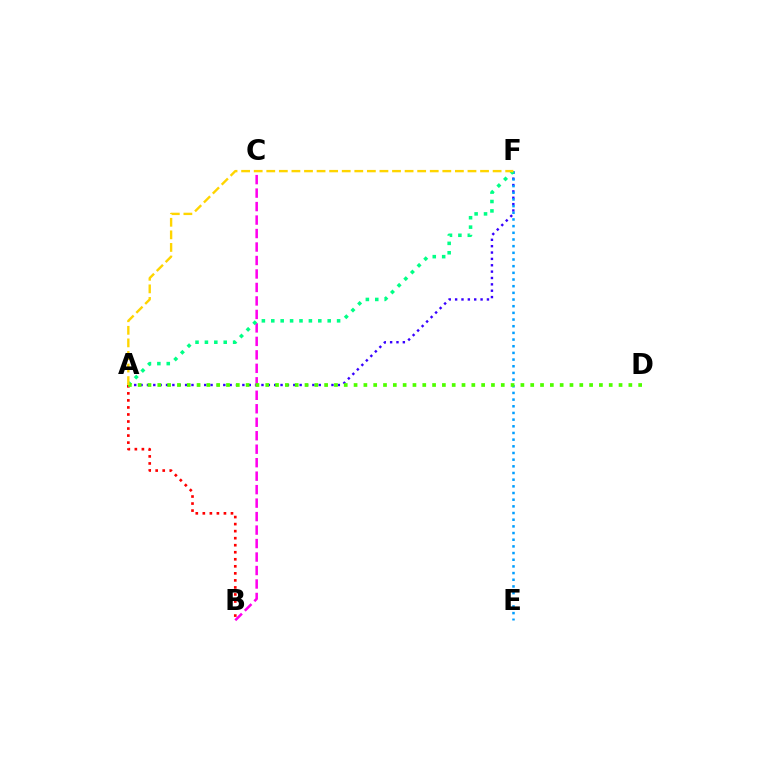{('A', 'F'): [{'color': '#3700ff', 'line_style': 'dotted', 'thickness': 1.73}, {'color': '#00ff86', 'line_style': 'dotted', 'thickness': 2.55}, {'color': '#ffd500', 'line_style': 'dashed', 'thickness': 1.71}], ('E', 'F'): [{'color': '#009eff', 'line_style': 'dotted', 'thickness': 1.81}], ('A', 'B'): [{'color': '#ff0000', 'line_style': 'dotted', 'thickness': 1.91}], ('B', 'C'): [{'color': '#ff00ed', 'line_style': 'dashed', 'thickness': 1.83}], ('A', 'D'): [{'color': '#4fff00', 'line_style': 'dotted', 'thickness': 2.67}]}